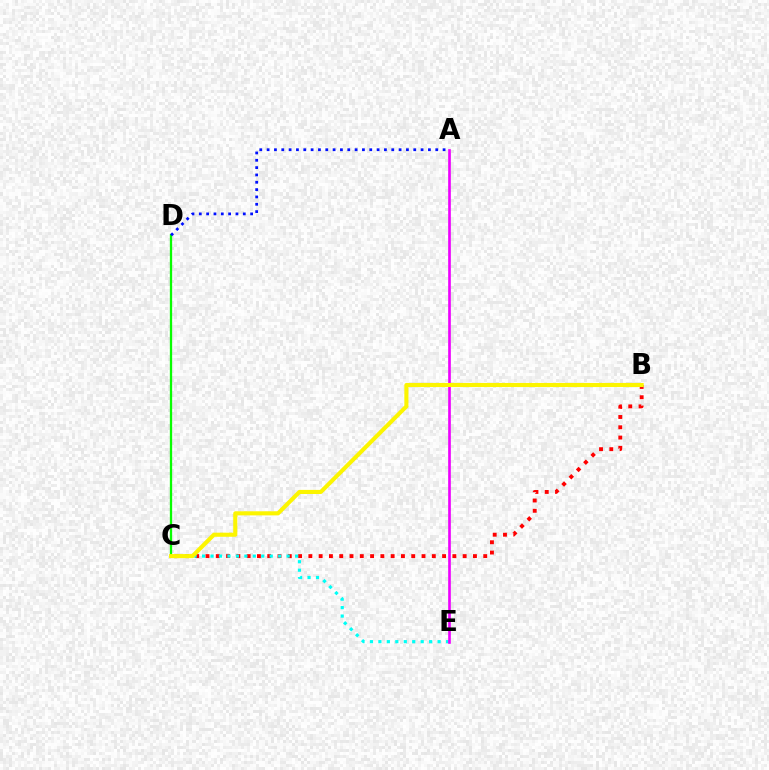{('B', 'C'): [{'color': '#ff0000', 'line_style': 'dotted', 'thickness': 2.79}, {'color': '#fcf500', 'line_style': 'solid', 'thickness': 2.95}], ('C', 'E'): [{'color': '#00fff6', 'line_style': 'dotted', 'thickness': 2.3}], ('A', 'E'): [{'color': '#ee00ff', 'line_style': 'solid', 'thickness': 1.91}], ('C', 'D'): [{'color': '#08ff00', 'line_style': 'solid', 'thickness': 1.65}], ('A', 'D'): [{'color': '#0010ff', 'line_style': 'dotted', 'thickness': 1.99}]}